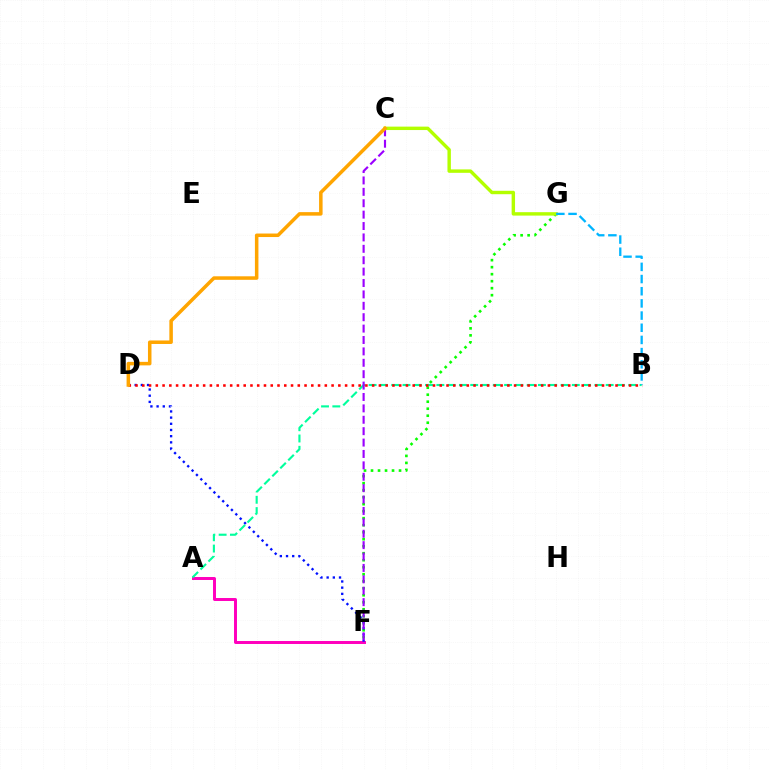{('F', 'G'): [{'color': '#08ff00', 'line_style': 'dotted', 'thickness': 1.9}], ('A', 'F'): [{'color': '#ff00bd', 'line_style': 'solid', 'thickness': 2.13}], ('A', 'B'): [{'color': '#00ff9d', 'line_style': 'dashed', 'thickness': 1.53}], ('D', 'F'): [{'color': '#0010ff', 'line_style': 'dotted', 'thickness': 1.68}], ('B', 'D'): [{'color': '#ff0000', 'line_style': 'dotted', 'thickness': 1.84}], ('C', 'F'): [{'color': '#9b00ff', 'line_style': 'dashed', 'thickness': 1.55}], ('C', 'G'): [{'color': '#b3ff00', 'line_style': 'solid', 'thickness': 2.46}], ('C', 'D'): [{'color': '#ffa500', 'line_style': 'solid', 'thickness': 2.53}], ('B', 'G'): [{'color': '#00b5ff', 'line_style': 'dashed', 'thickness': 1.65}]}